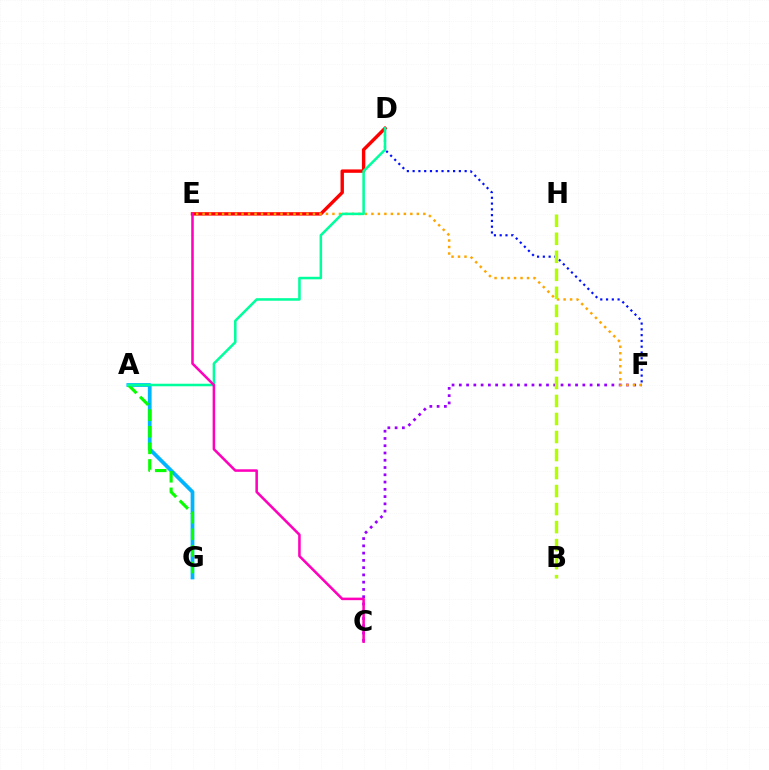{('A', 'G'): [{'color': '#00b5ff', 'line_style': 'solid', 'thickness': 2.7}, {'color': '#08ff00', 'line_style': 'dashed', 'thickness': 2.26}], ('C', 'F'): [{'color': '#9b00ff', 'line_style': 'dotted', 'thickness': 1.97}], ('D', 'E'): [{'color': '#ff0000', 'line_style': 'solid', 'thickness': 2.45}], ('D', 'F'): [{'color': '#0010ff', 'line_style': 'dotted', 'thickness': 1.57}], ('E', 'F'): [{'color': '#ffa500', 'line_style': 'dotted', 'thickness': 1.76}], ('A', 'D'): [{'color': '#00ff9d', 'line_style': 'solid', 'thickness': 1.83}], ('B', 'H'): [{'color': '#b3ff00', 'line_style': 'dashed', 'thickness': 2.45}], ('C', 'E'): [{'color': '#ff00bd', 'line_style': 'solid', 'thickness': 1.83}]}